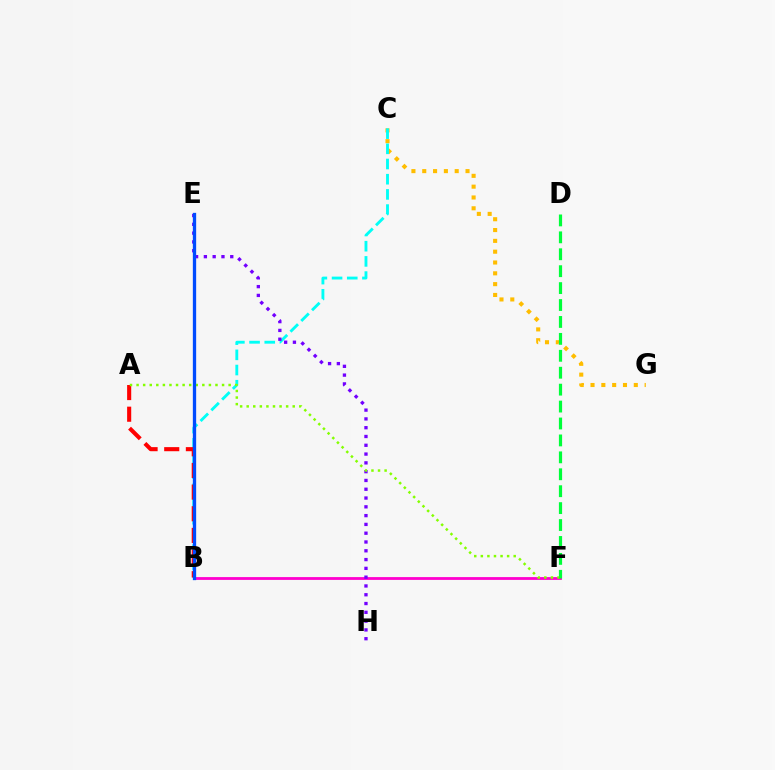{('C', 'G'): [{'color': '#ffbd00', 'line_style': 'dotted', 'thickness': 2.94}], ('B', 'F'): [{'color': '#ff00cf', 'line_style': 'solid', 'thickness': 2.02}], ('B', 'C'): [{'color': '#00fff6', 'line_style': 'dashed', 'thickness': 2.06}], ('E', 'H'): [{'color': '#7200ff', 'line_style': 'dotted', 'thickness': 2.39}], ('A', 'B'): [{'color': '#ff0000', 'line_style': 'dashed', 'thickness': 2.94}], ('A', 'F'): [{'color': '#84ff00', 'line_style': 'dotted', 'thickness': 1.79}], ('B', 'E'): [{'color': '#004bff', 'line_style': 'solid', 'thickness': 2.38}], ('D', 'F'): [{'color': '#00ff39', 'line_style': 'dashed', 'thickness': 2.3}]}